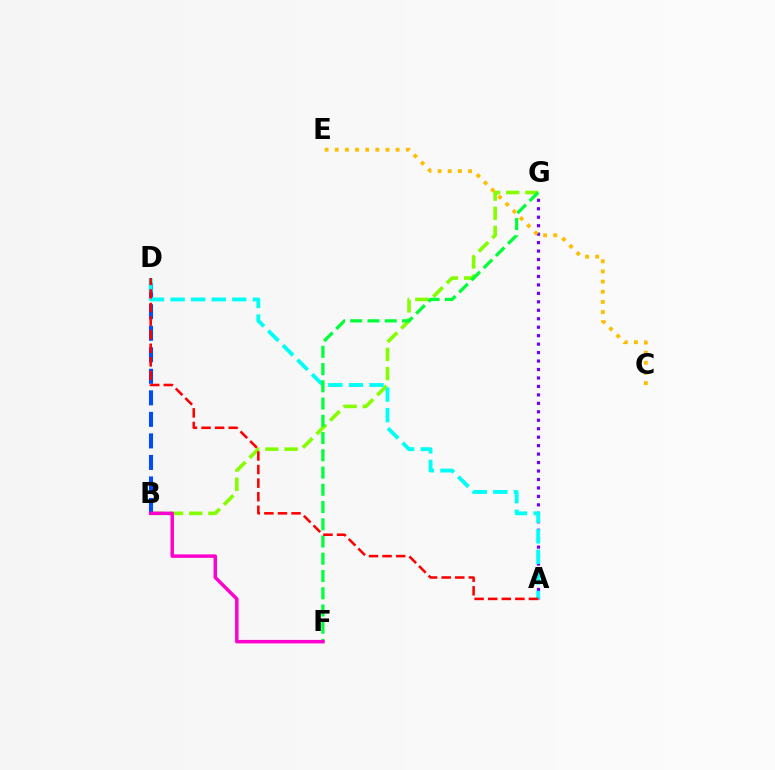{('B', 'G'): [{'color': '#84ff00', 'line_style': 'dashed', 'thickness': 2.61}], ('A', 'G'): [{'color': '#7200ff', 'line_style': 'dotted', 'thickness': 2.3}], ('B', 'D'): [{'color': '#004bff', 'line_style': 'dashed', 'thickness': 2.92}], ('A', 'D'): [{'color': '#00fff6', 'line_style': 'dashed', 'thickness': 2.79}, {'color': '#ff0000', 'line_style': 'dashed', 'thickness': 1.85}], ('F', 'G'): [{'color': '#00ff39', 'line_style': 'dashed', 'thickness': 2.34}], ('B', 'F'): [{'color': '#ff00cf', 'line_style': 'solid', 'thickness': 2.5}], ('C', 'E'): [{'color': '#ffbd00', 'line_style': 'dotted', 'thickness': 2.76}]}